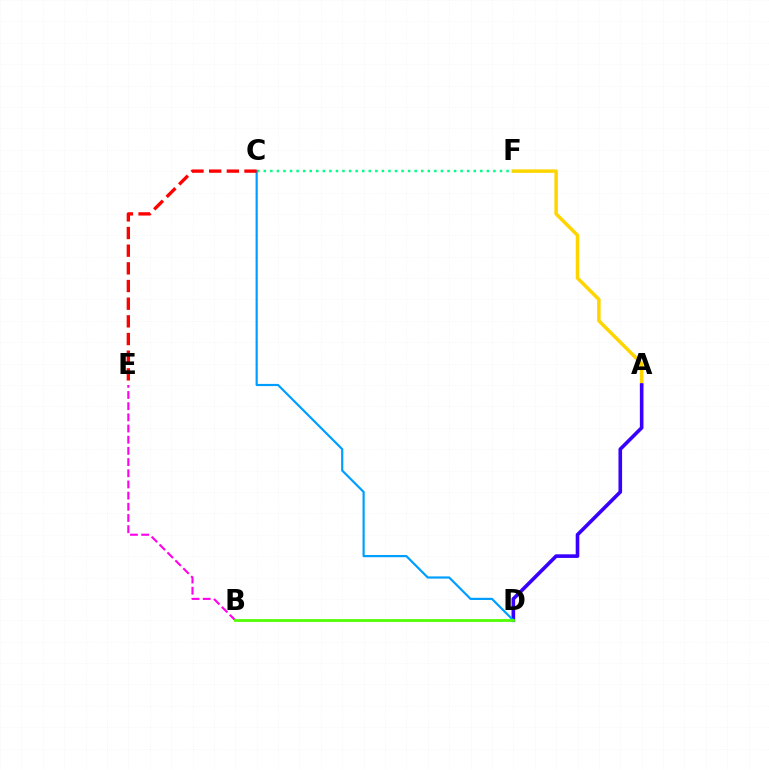{('A', 'F'): [{'color': '#ffd500', 'line_style': 'solid', 'thickness': 2.52}], ('C', 'F'): [{'color': '#00ff86', 'line_style': 'dotted', 'thickness': 1.78}], ('B', 'E'): [{'color': '#ff00ed', 'line_style': 'dashed', 'thickness': 1.52}], ('A', 'D'): [{'color': '#3700ff', 'line_style': 'solid', 'thickness': 2.6}], ('C', 'D'): [{'color': '#009eff', 'line_style': 'solid', 'thickness': 1.58}], ('B', 'D'): [{'color': '#4fff00', 'line_style': 'solid', 'thickness': 1.99}], ('C', 'E'): [{'color': '#ff0000', 'line_style': 'dashed', 'thickness': 2.4}]}